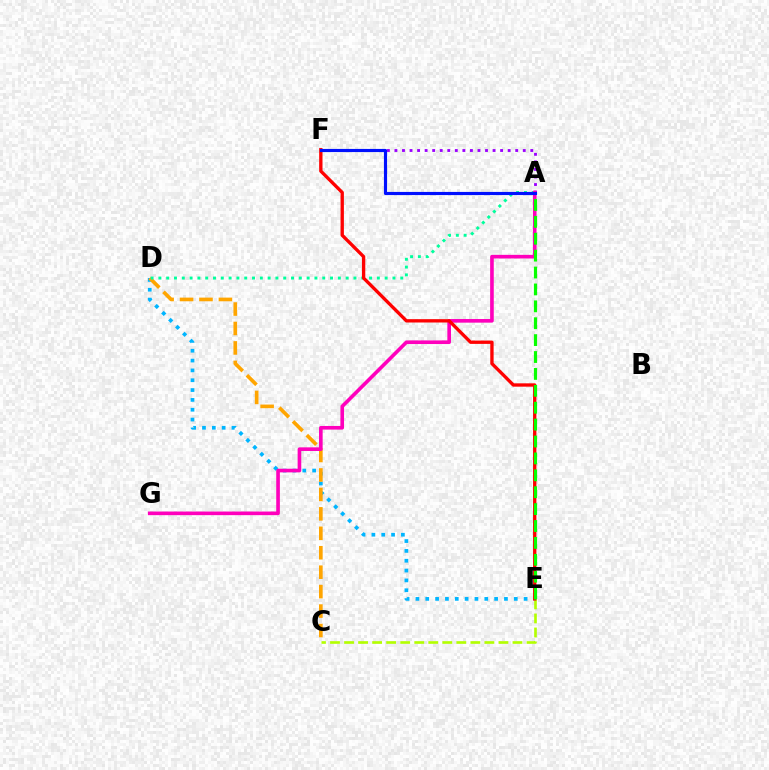{('A', 'F'): [{'color': '#9b00ff', 'line_style': 'dotted', 'thickness': 2.05}, {'color': '#0010ff', 'line_style': 'solid', 'thickness': 2.27}], ('D', 'E'): [{'color': '#00b5ff', 'line_style': 'dotted', 'thickness': 2.67}], ('C', 'D'): [{'color': '#ffa500', 'line_style': 'dashed', 'thickness': 2.64}], ('A', 'D'): [{'color': '#00ff9d', 'line_style': 'dotted', 'thickness': 2.12}], ('C', 'E'): [{'color': '#b3ff00', 'line_style': 'dashed', 'thickness': 1.91}], ('A', 'G'): [{'color': '#ff00bd', 'line_style': 'solid', 'thickness': 2.61}], ('E', 'F'): [{'color': '#ff0000', 'line_style': 'solid', 'thickness': 2.4}], ('A', 'E'): [{'color': '#08ff00', 'line_style': 'dashed', 'thickness': 2.3}]}